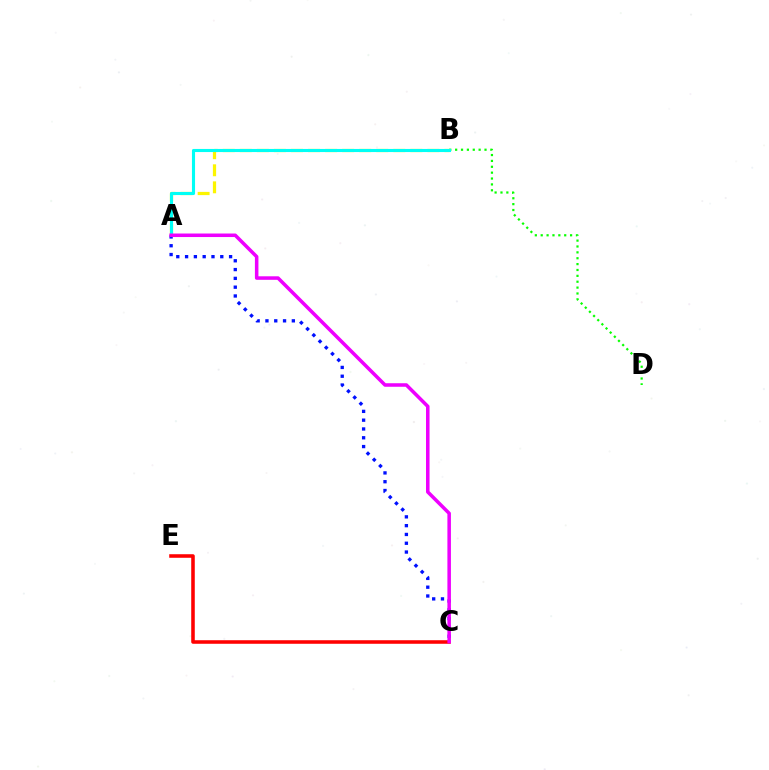{('A', 'B'): [{'color': '#fcf500', 'line_style': 'dashed', 'thickness': 2.32}, {'color': '#00fff6', 'line_style': 'solid', 'thickness': 2.23}], ('B', 'D'): [{'color': '#08ff00', 'line_style': 'dotted', 'thickness': 1.6}], ('C', 'E'): [{'color': '#ff0000', 'line_style': 'solid', 'thickness': 2.56}], ('A', 'C'): [{'color': '#0010ff', 'line_style': 'dotted', 'thickness': 2.39}, {'color': '#ee00ff', 'line_style': 'solid', 'thickness': 2.54}]}